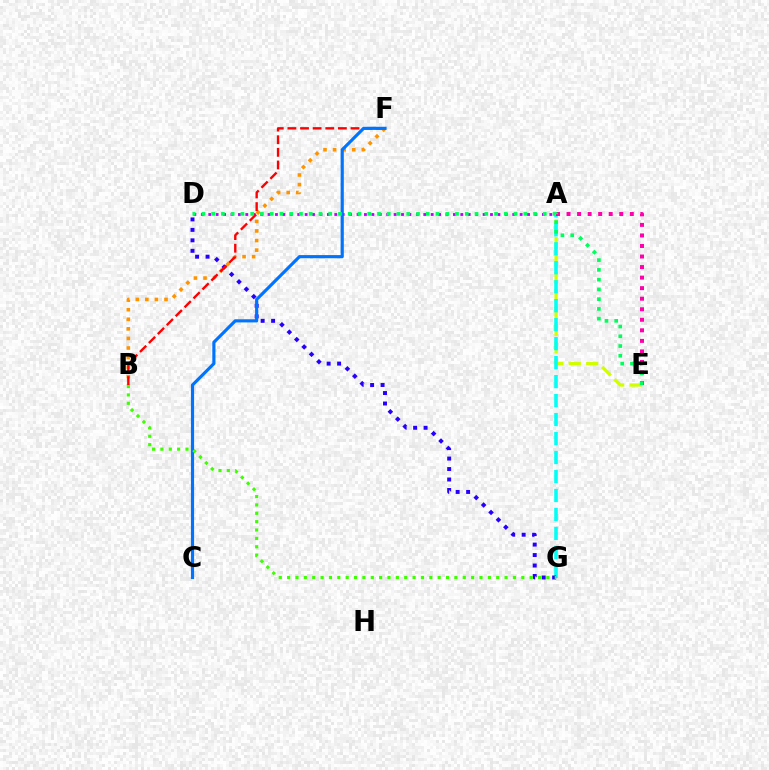{('A', 'E'): [{'color': '#d1ff00', 'line_style': 'dashed', 'thickness': 2.37}, {'color': '#ff00ac', 'line_style': 'dotted', 'thickness': 2.86}], ('B', 'F'): [{'color': '#ff9400', 'line_style': 'dotted', 'thickness': 2.6}, {'color': '#ff0000', 'line_style': 'dashed', 'thickness': 1.71}], ('A', 'D'): [{'color': '#b900ff', 'line_style': 'dotted', 'thickness': 2.01}], ('A', 'G'): [{'color': '#00fff6', 'line_style': 'dashed', 'thickness': 2.58}], ('D', 'G'): [{'color': '#2500ff', 'line_style': 'dotted', 'thickness': 2.84}], ('C', 'F'): [{'color': '#0074ff', 'line_style': 'solid', 'thickness': 2.28}], ('D', 'E'): [{'color': '#00ff5c', 'line_style': 'dotted', 'thickness': 2.65}], ('B', 'G'): [{'color': '#3dff00', 'line_style': 'dotted', 'thickness': 2.27}]}